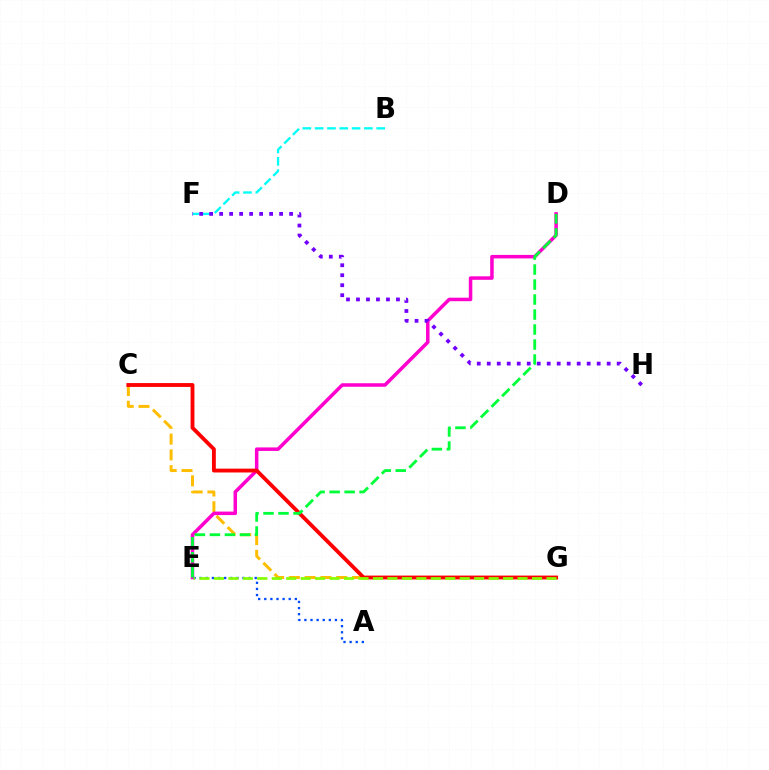{('C', 'G'): [{'color': '#ffbd00', 'line_style': 'dashed', 'thickness': 2.14}, {'color': '#ff0000', 'line_style': 'solid', 'thickness': 2.77}], ('D', 'E'): [{'color': '#ff00cf', 'line_style': 'solid', 'thickness': 2.53}, {'color': '#00ff39', 'line_style': 'dashed', 'thickness': 2.04}], ('A', 'E'): [{'color': '#004bff', 'line_style': 'dotted', 'thickness': 1.66}], ('B', 'F'): [{'color': '#00fff6', 'line_style': 'dashed', 'thickness': 1.67}], ('F', 'H'): [{'color': '#7200ff', 'line_style': 'dotted', 'thickness': 2.72}], ('E', 'G'): [{'color': '#84ff00', 'line_style': 'dashed', 'thickness': 1.96}]}